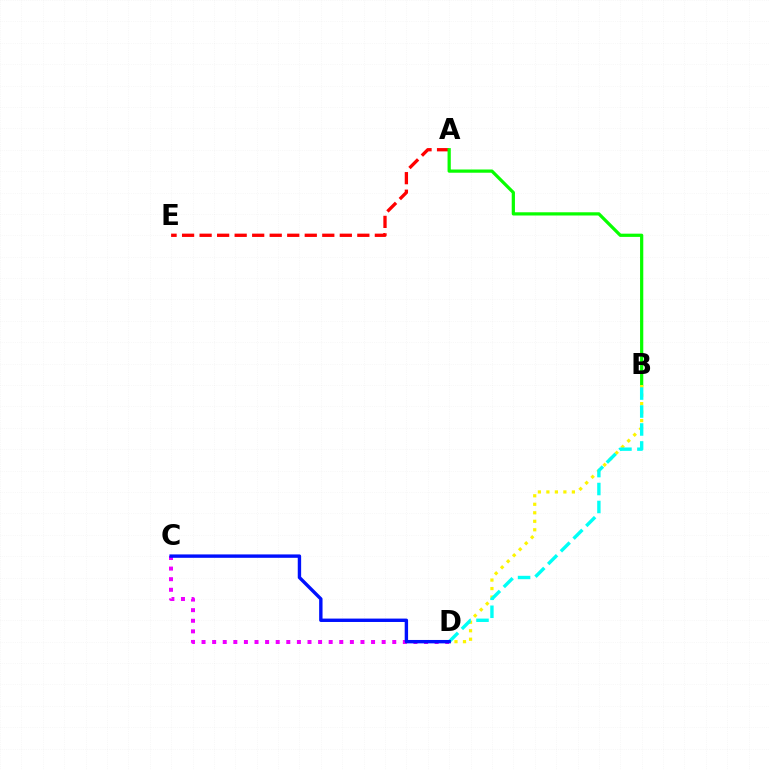{('A', 'E'): [{'color': '#ff0000', 'line_style': 'dashed', 'thickness': 2.38}], ('A', 'B'): [{'color': '#08ff00', 'line_style': 'solid', 'thickness': 2.32}], ('C', 'D'): [{'color': '#ee00ff', 'line_style': 'dotted', 'thickness': 2.88}, {'color': '#0010ff', 'line_style': 'solid', 'thickness': 2.44}], ('B', 'D'): [{'color': '#fcf500', 'line_style': 'dotted', 'thickness': 2.31}, {'color': '#00fff6', 'line_style': 'dashed', 'thickness': 2.44}]}